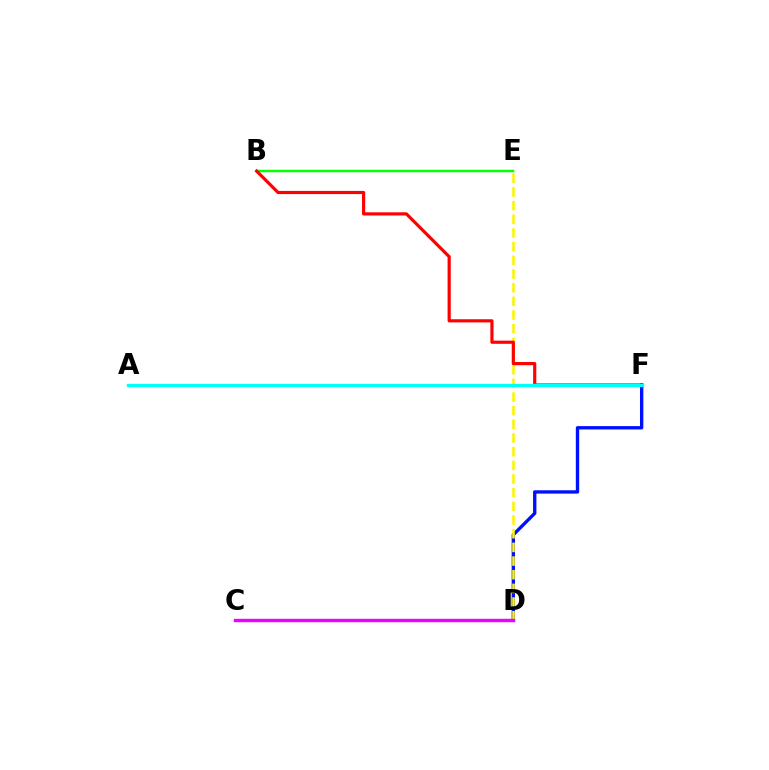{('B', 'E'): [{'color': '#08ff00', 'line_style': 'solid', 'thickness': 1.79}], ('D', 'F'): [{'color': '#0010ff', 'line_style': 'solid', 'thickness': 2.41}], ('D', 'E'): [{'color': '#fcf500', 'line_style': 'dashed', 'thickness': 1.86}], ('C', 'D'): [{'color': '#ee00ff', 'line_style': 'solid', 'thickness': 2.45}], ('B', 'F'): [{'color': '#ff0000', 'line_style': 'solid', 'thickness': 2.28}], ('A', 'F'): [{'color': '#00fff6', 'line_style': 'solid', 'thickness': 2.39}]}